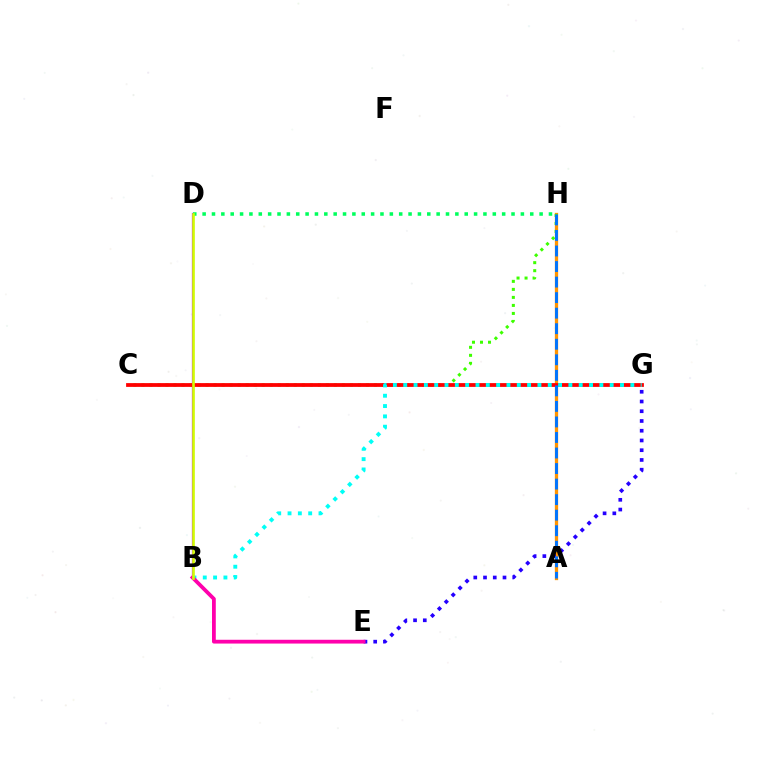{('A', 'H'): [{'color': '#ff9400', 'line_style': 'solid', 'thickness': 2.37}, {'color': '#0074ff', 'line_style': 'dashed', 'thickness': 2.11}], ('C', 'H'): [{'color': '#3dff00', 'line_style': 'dotted', 'thickness': 2.18}], ('B', 'D'): [{'color': '#b900ff', 'line_style': 'solid', 'thickness': 1.62}, {'color': '#d1ff00', 'line_style': 'solid', 'thickness': 1.87}], ('E', 'G'): [{'color': '#2500ff', 'line_style': 'dotted', 'thickness': 2.65}], ('C', 'G'): [{'color': '#ff0000', 'line_style': 'solid', 'thickness': 2.72}], ('B', 'G'): [{'color': '#00fff6', 'line_style': 'dotted', 'thickness': 2.8}], ('B', 'E'): [{'color': '#ff00ac', 'line_style': 'solid', 'thickness': 2.72}], ('D', 'H'): [{'color': '#00ff5c', 'line_style': 'dotted', 'thickness': 2.54}]}